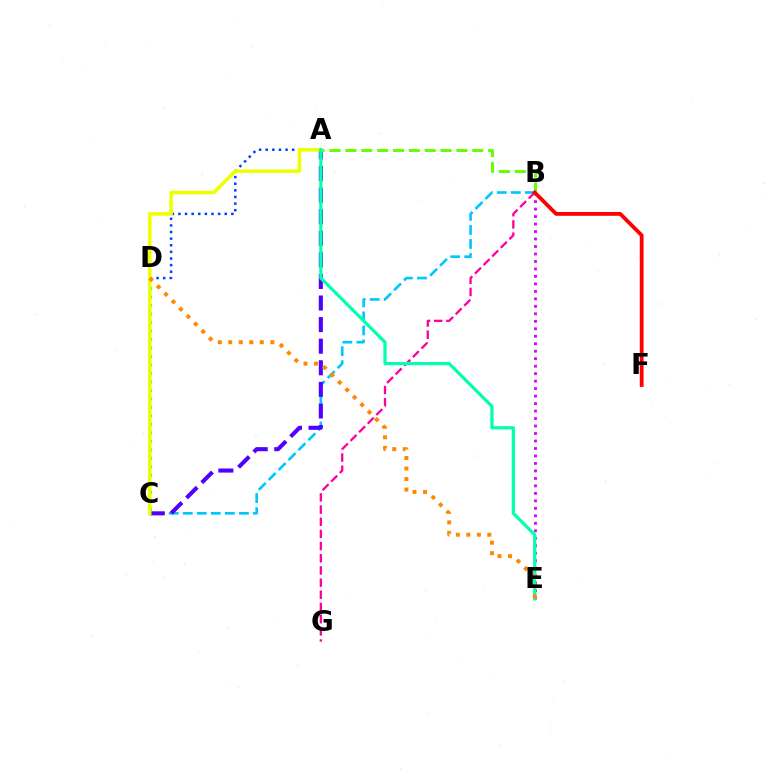{('C', 'D'): [{'color': '#00ff27', 'line_style': 'dotted', 'thickness': 2.31}], ('B', 'C'): [{'color': '#00c7ff', 'line_style': 'dashed', 'thickness': 1.91}], ('B', 'G'): [{'color': '#ff00a0', 'line_style': 'dashed', 'thickness': 1.65}], ('A', 'C'): [{'color': '#4f00ff', 'line_style': 'dashed', 'thickness': 2.93}, {'color': '#eeff00', 'line_style': 'solid', 'thickness': 2.58}], ('A', 'B'): [{'color': '#66ff00', 'line_style': 'dashed', 'thickness': 2.16}], ('A', 'D'): [{'color': '#003fff', 'line_style': 'dotted', 'thickness': 1.8}], ('B', 'E'): [{'color': '#d600ff', 'line_style': 'dotted', 'thickness': 2.03}], ('A', 'E'): [{'color': '#00ffaf', 'line_style': 'solid', 'thickness': 2.32}], ('D', 'E'): [{'color': '#ff8800', 'line_style': 'dotted', 'thickness': 2.86}], ('B', 'F'): [{'color': '#ff0000', 'line_style': 'solid', 'thickness': 2.74}]}